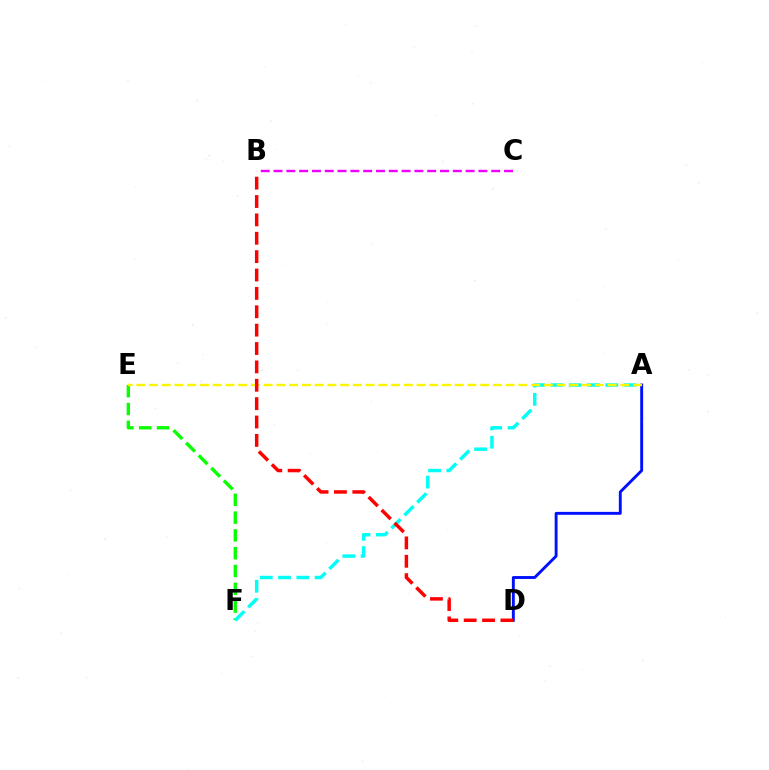{('B', 'C'): [{'color': '#ee00ff', 'line_style': 'dashed', 'thickness': 1.74}], ('E', 'F'): [{'color': '#08ff00', 'line_style': 'dashed', 'thickness': 2.42}], ('A', 'D'): [{'color': '#0010ff', 'line_style': 'solid', 'thickness': 2.08}], ('A', 'F'): [{'color': '#00fff6', 'line_style': 'dashed', 'thickness': 2.48}], ('A', 'E'): [{'color': '#fcf500', 'line_style': 'dashed', 'thickness': 1.73}], ('B', 'D'): [{'color': '#ff0000', 'line_style': 'dashed', 'thickness': 2.5}]}